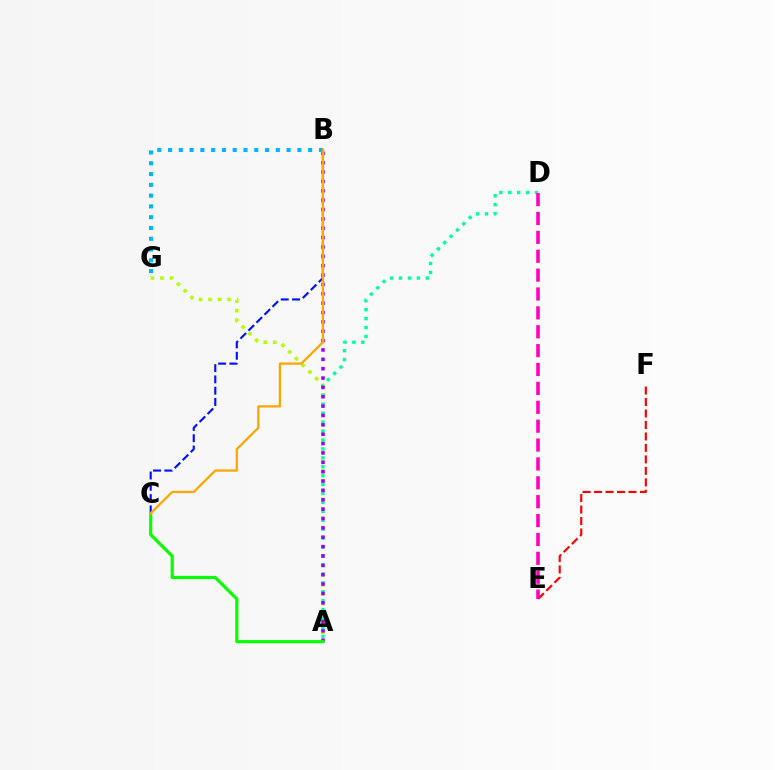{('A', 'G'): [{'color': '#b3ff00', 'line_style': 'dotted', 'thickness': 2.58}], ('A', 'D'): [{'color': '#00ff9d', 'line_style': 'dotted', 'thickness': 2.43}], ('B', 'C'): [{'color': '#0010ff', 'line_style': 'dashed', 'thickness': 1.53}, {'color': '#ffa500', 'line_style': 'solid', 'thickness': 1.62}], ('A', 'B'): [{'color': '#9b00ff', 'line_style': 'dotted', 'thickness': 2.54}], ('E', 'F'): [{'color': '#ff0000', 'line_style': 'dashed', 'thickness': 1.56}], ('B', 'G'): [{'color': '#00b5ff', 'line_style': 'dotted', 'thickness': 2.93}], ('A', 'C'): [{'color': '#08ff00', 'line_style': 'solid', 'thickness': 2.3}], ('D', 'E'): [{'color': '#ff00bd', 'line_style': 'dashed', 'thickness': 2.57}]}